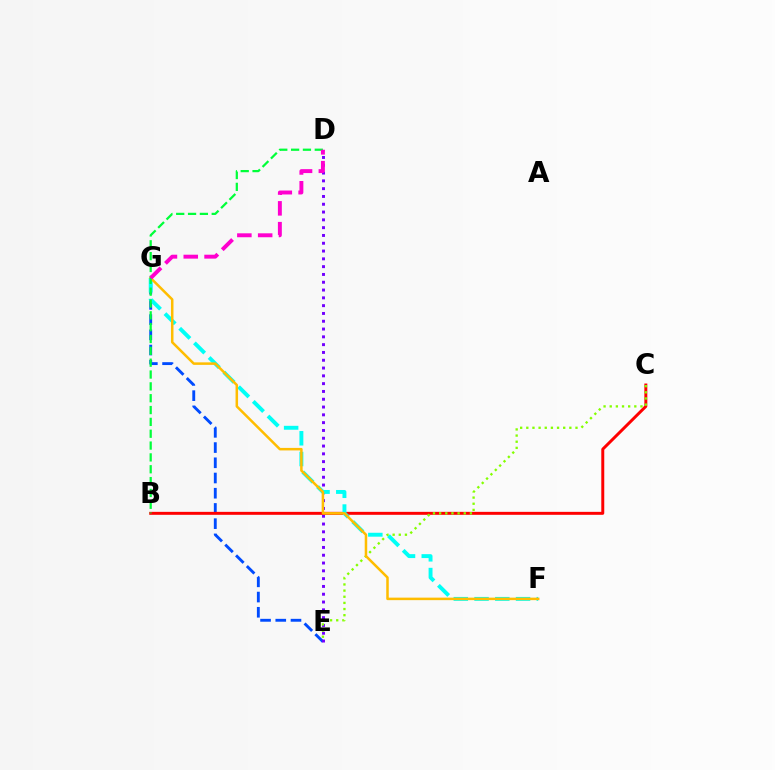{('E', 'G'): [{'color': '#004bff', 'line_style': 'dashed', 'thickness': 2.07}], ('D', 'E'): [{'color': '#7200ff', 'line_style': 'dotted', 'thickness': 2.12}], ('B', 'C'): [{'color': '#ff0000', 'line_style': 'solid', 'thickness': 2.13}], ('F', 'G'): [{'color': '#00fff6', 'line_style': 'dashed', 'thickness': 2.82}, {'color': '#ffbd00', 'line_style': 'solid', 'thickness': 1.81}], ('C', 'E'): [{'color': '#84ff00', 'line_style': 'dotted', 'thickness': 1.67}], ('B', 'D'): [{'color': '#00ff39', 'line_style': 'dashed', 'thickness': 1.61}], ('D', 'G'): [{'color': '#ff00cf', 'line_style': 'dashed', 'thickness': 2.83}]}